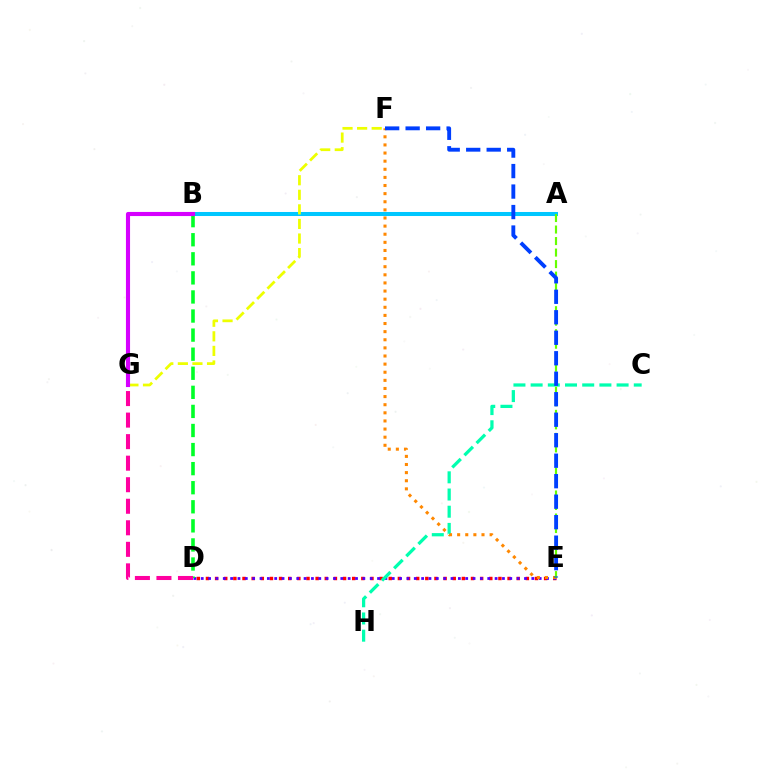{('A', 'B'): [{'color': '#00c7ff', 'line_style': 'solid', 'thickness': 2.9}], ('D', 'E'): [{'color': '#ff0000', 'line_style': 'dotted', 'thickness': 2.48}, {'color': '#4f00ff', 'line_style': 'dotted', 'thickness': 2.0}], ('C', 'H'): [{'color': '#00ffaf', 'line_style': 'dashed', 'thickness': 2.34}], ('B', 'D'): [{'color': '#00ff27', 'line_style': 'dashed', 'thickness': 2.59}], ('F', 'G'): [{'color': '#eeff00', 'line_style': 'dashed', 'thickness': 1.98}], ('D', 'G'): [{'color': '#ff00a0', 'line_style': 'dashed', 'thickness': 2.93}], ('E', 'F'): [{'color': '#ff8800', 'line_style': 'dotted', 'thickness': 2.21}, {'color': '#003fff', 'line_style': 'dashed', 'thickness': 2.78}], ('A', 'E'): [{'color': '#66ff00', 'line_style': 'dashed', 'thickness': 1.56}], ('B', 'G'): [{'color': '#d600ff', 'line_style': 'solid', 'thickness': 2.96}]}